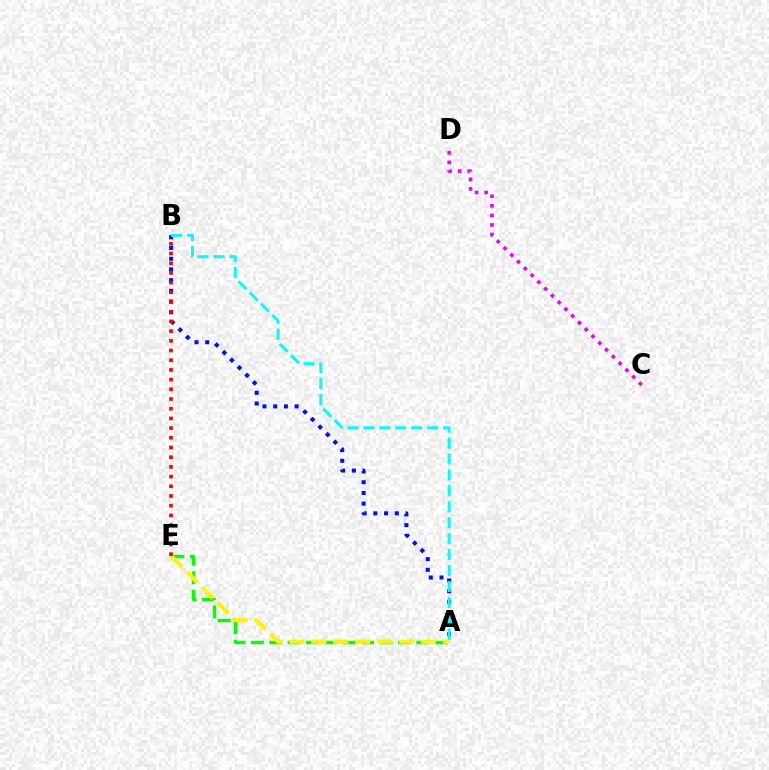{('A', 'B'): [{'color': '#0010ff', 'line_style': 'dotted', 'thickness': 2.91}, {'color': '#00fff6', 'line_style': 'dashed', 'thickness': 2.16}], ('A', 'E'): [{'color': '#08ff00', 'line_style': 'dashed', 'thickness': 2.5}, {'color': '#fcf500', 'line_style': 'dashed', 'thickness': 2.98}], ('B', 'E'): [{'color': '#ff0000', 'line_style': 'dotted', 'thickness': 2.63}], ('C', 'D'): [{'color': '#ee00ff', 'line_style': 'dotted', 'thickness': 2.6}]}